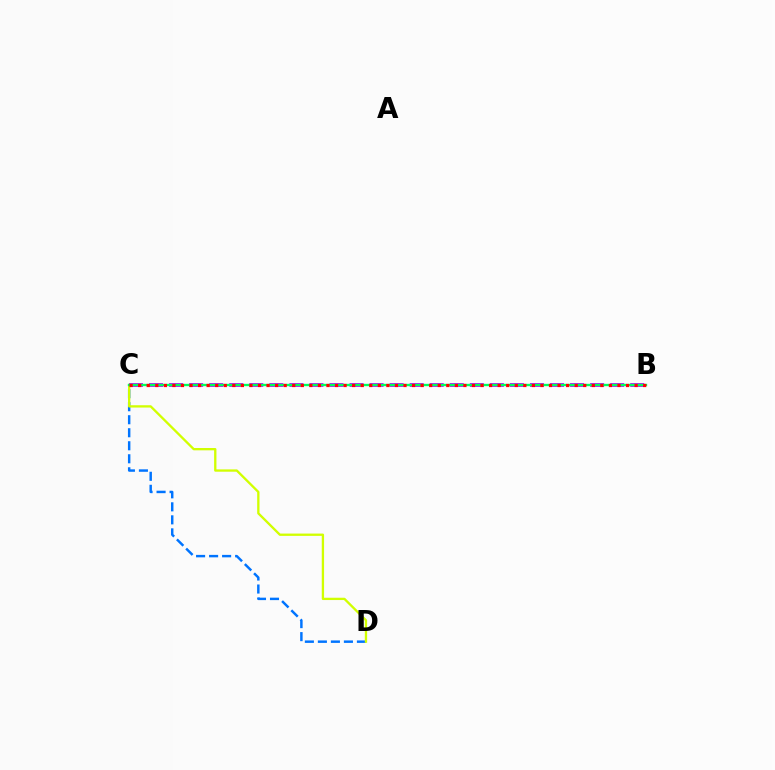{('B', 'C'): [{'color': '#b900ff', 'line_style': 'dashed', 'thickness': 2.72}, {'color': '#00ff5c', 'line_style': 'solid', 'thickness': 1.69}, {'color': '#ff0000', 'line_style': 'dotted', 'thickness': 2.33}], ('C', 'D'): [{'color': '#0074ff', 'line_style': 'dashed', 'thickness': 1.77}, {'color': '#d1ff00', 'line_style': 'solid', 'thickness': 1.67}]}